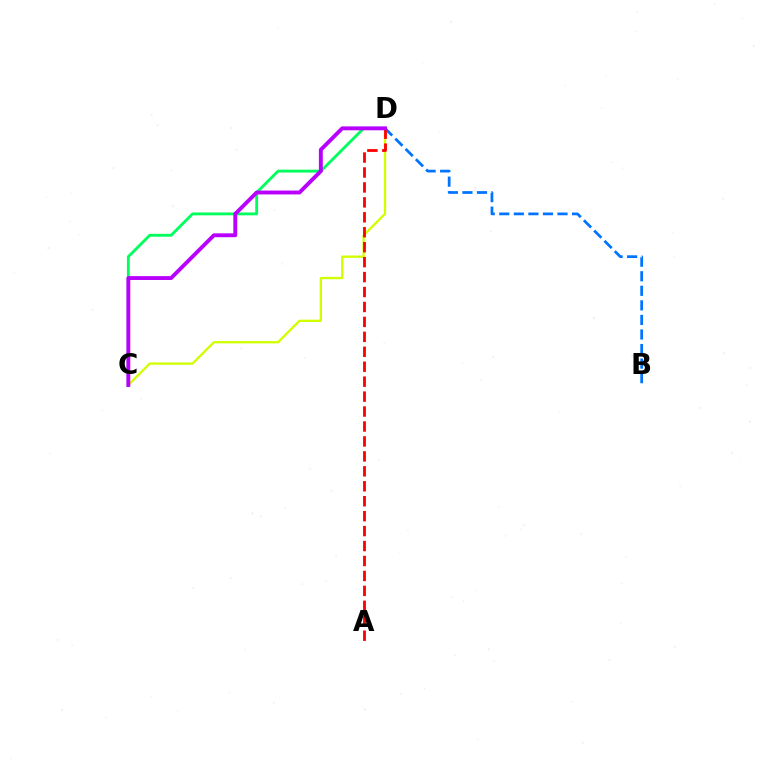{('B', 'D'): [{'color': '#0074ff', 'line_style': 'dashed', 'thickness': 1.98}], ('C', 'D'): [{'color': '#d1ff00', 'line_style': 'solid', 'thickness': 1.67}, {'color': '#00ff5c', 'line_style': 'solid', 'thickness': 2.05}, {'color': '#b900ff', 'line_style': 'solid', 'thickness': 2.8}], ('A', 'D'): [{'color': '#ff0000', 'line_style': 'dashed', 'thickness': 2.03}]}